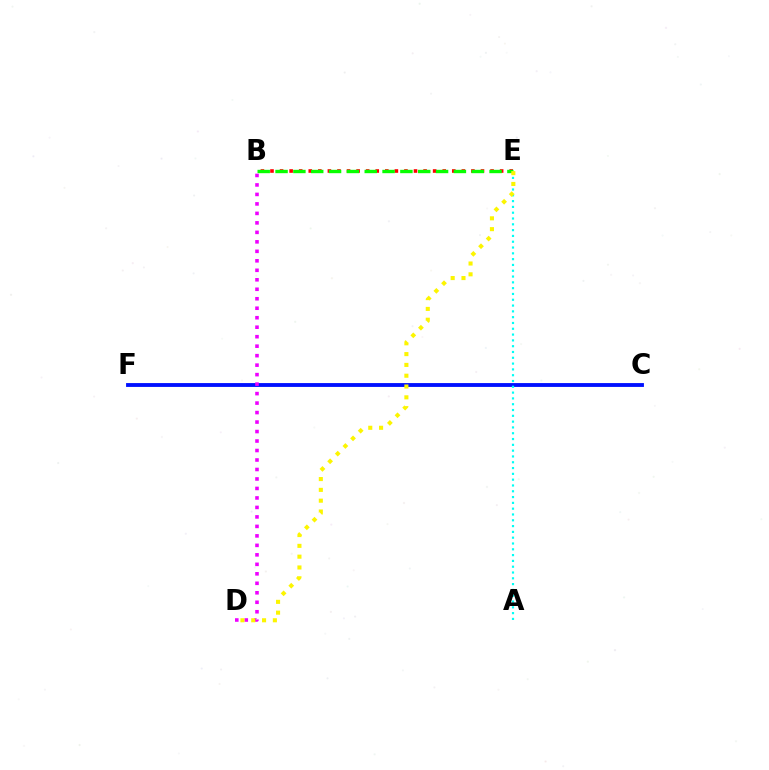{('B', 'E'): [{'color': '#ff0000', 'line_style': 'dotted', 'thickness': 2.6}, {'color': '#08ff00', 'line_style': 'dashed', 'thickness': 2.42}], ('C', 'F'): [{'color': '#0010ff', 'line_style': 'solid', 'thickness': 2.77}], ('A', 'E'): [{'color': '#00fff6', 'line_style': 'dotted', 'thickness': 1.58}], ('B', 'D'): [{'color': '#ee00ff', 'line_style': 'dotted', 'thickness': 2.58}], ('D', 'E'): [{'color': '#fcf500', 'line_style': 'dotted', 'thickness': 2.94}]}